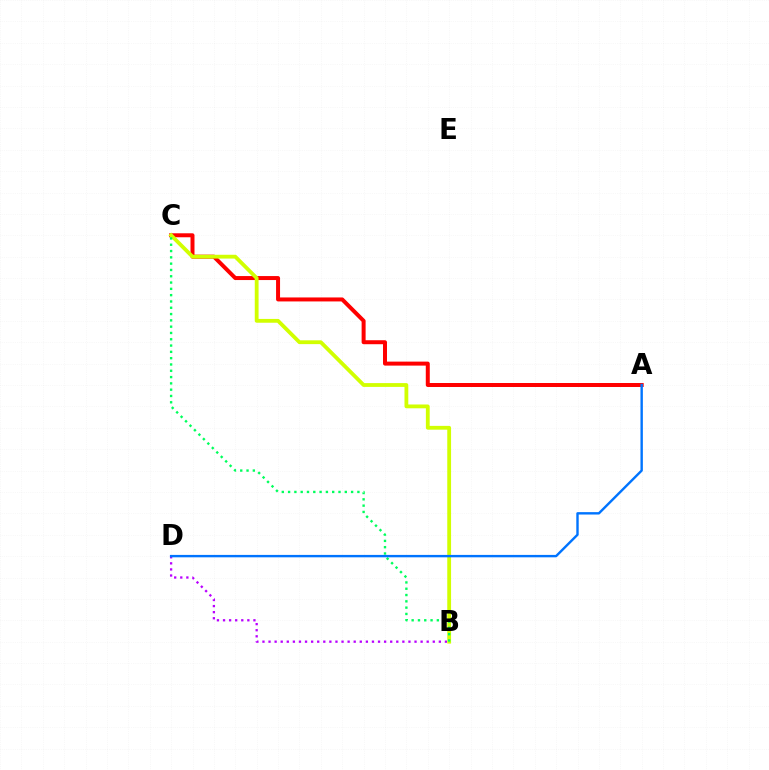{('B', 'D'): [{'color': '#b900ff', 'line_style': 'dotted', 'thickness': 1.65}], ('A', 'C'): [{'color': '#ff0000', 'line_style': 'solid', 'thickness': 2.87}], ('B', 'C'): [{'color': '#d1ff00', 'line_style': 'solid', 'thickness': 2.74}, {'color': '#00ff5c', 'line_style': 'dotted', 'thickness': 1.71}], ('A', 'D'): [{'color': '#0074ff', 'line_style': 'solid', 'thickness': 1.73}]}